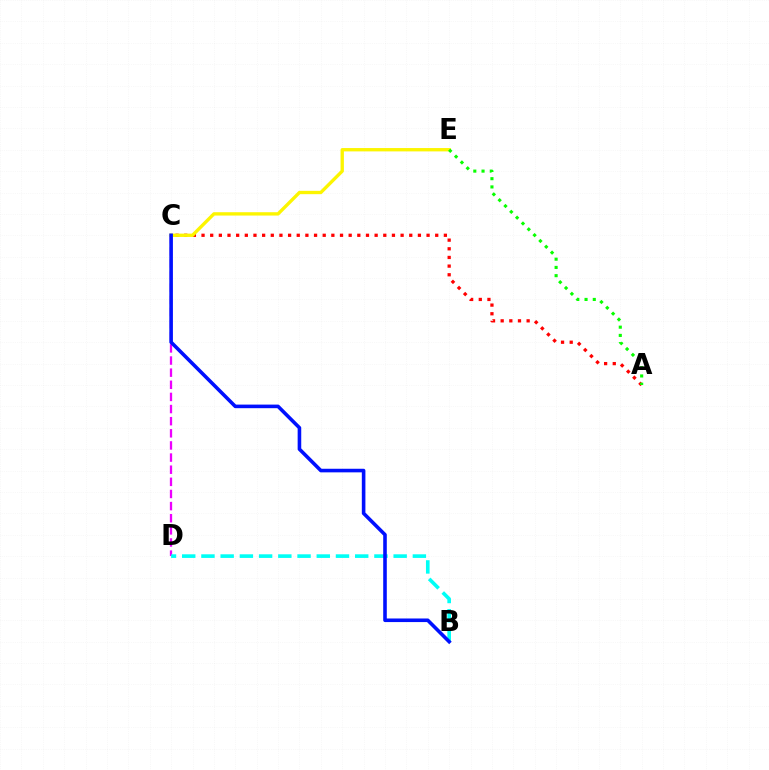{('A', 'C'): [{'color': '#ff0000', 'line_style': 'dotted', 'thickness': 2.35}], ('C', 'D'): [{'color': '#ee00ff', 'line_style': 'dashed', 'thickness': 1.65}], ('B', 'D'): [{'color': '#00fff6', 'line_style': 'dashed', 'thickness': 2.61}], ('C', 'E'): [{'color': '#fcf500', 'line_style': 'solid', 'thickness': 2.41}], ('A', 'E'): [{'color': '#08ff00', 'line_style': 'dotted', 'thickness': 2.24}], ('B', 'C'): [{'color': '#0010ff', 'line_style': 'solid', 'thickness': 2.58}]}